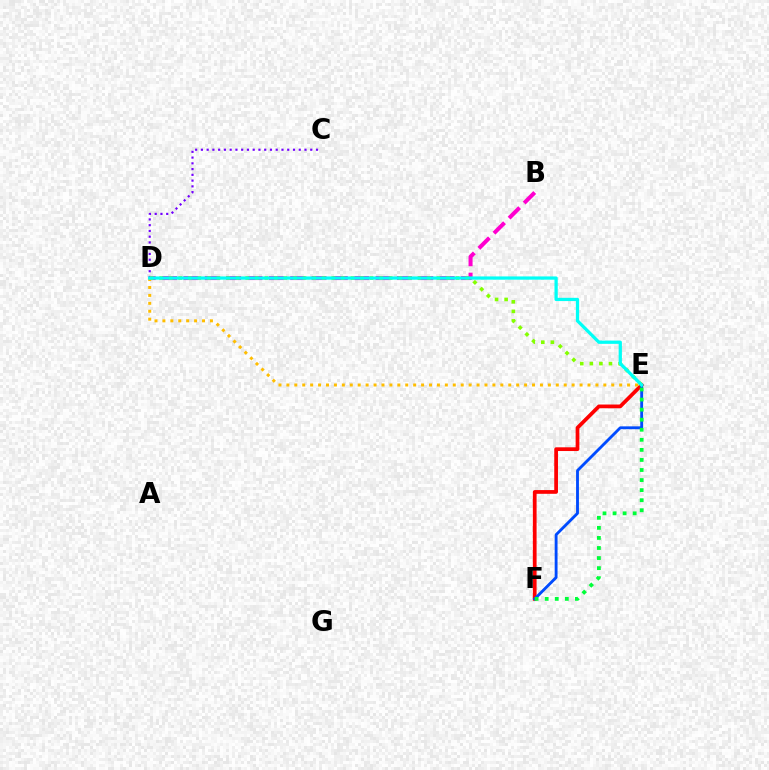{('C', 'D'): [{'color': '#7200ff', 'line_style': 'dotted', 'thickness': 1.56}], ('E', 'F'): [{'color': '#ff0000', 'line_style': 'solid', 'thickness': 2.69}, {'color': '#004bff', 'line_style': 'solid', 'thickness': 2.05}, {'color': '#00ff39', 'line_style': 'dotted', 'thickness': 2.73}], ('B', 'D'): [{'color': '#ff00cf', 'line_style': 'dashed', 'thickness': 2.9}], ('D', 'E'): [{'color': '#ffbd00', 'line_style': 'dotted', 'thickness': 2.15}, {'color': '#84ff00', 'line_style': 'dotted', 'thickness': 2.6}, {'color': '#00fff6', 'line_style': 'solid', 'thickness': 2.34}]}